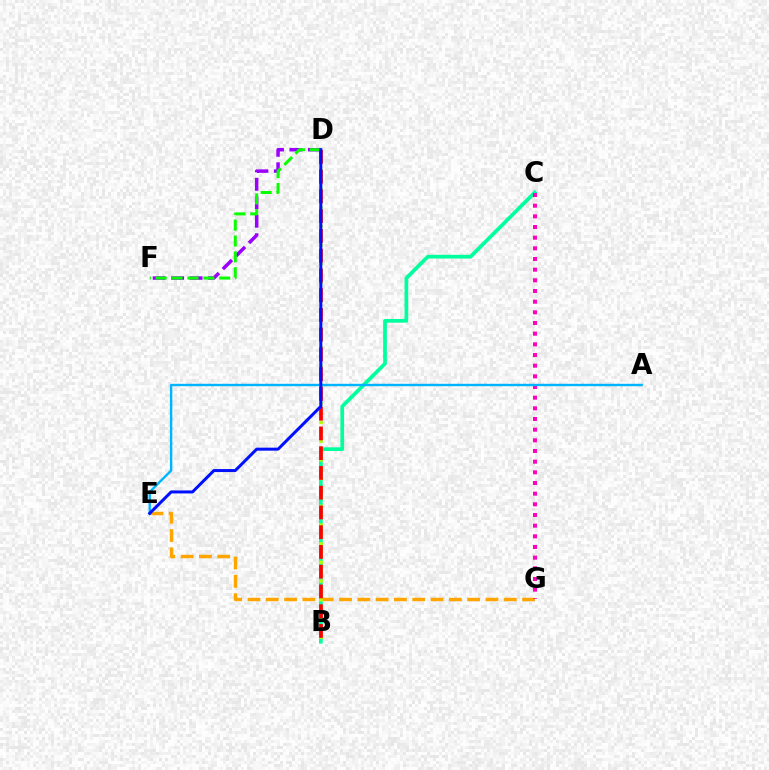{('B', 'C'): [{'color': '#00ff9d', 'line_style': 'solid', 'thickness': 2.67}], ('E', 'G'): [{'color': '#ffa500', 'line_style': 'dashed', 'thickness': 2.49}], ('D', 'F'): [{'color': '#9b00ff', 'line_style': 'dashed', 'thickness': 2.51}, {'color': '#08ff00', 'line_style': 'dashed', 'thickness': 2.16}], ('B', 'D'): [{'color': '#b3ff00', 'line_style': 'dotted', 'thickness': 2.54}, {'color': '#ff0000', 'line_style': 'dashed', 'thickness': 2.68}], ('C', 'G'): [{'color': '#ff00bd', 'line_style': 'dotted', 'thickness': 2.9}], ('A', 'E'): [{'color': '#00b5ff', 'line_style': 'solid', 'thickness': 1.73}], ('D', 'E'): [{'color': '#0010ff', 'line_style': 'solid', 'thickness': 2.16}]}